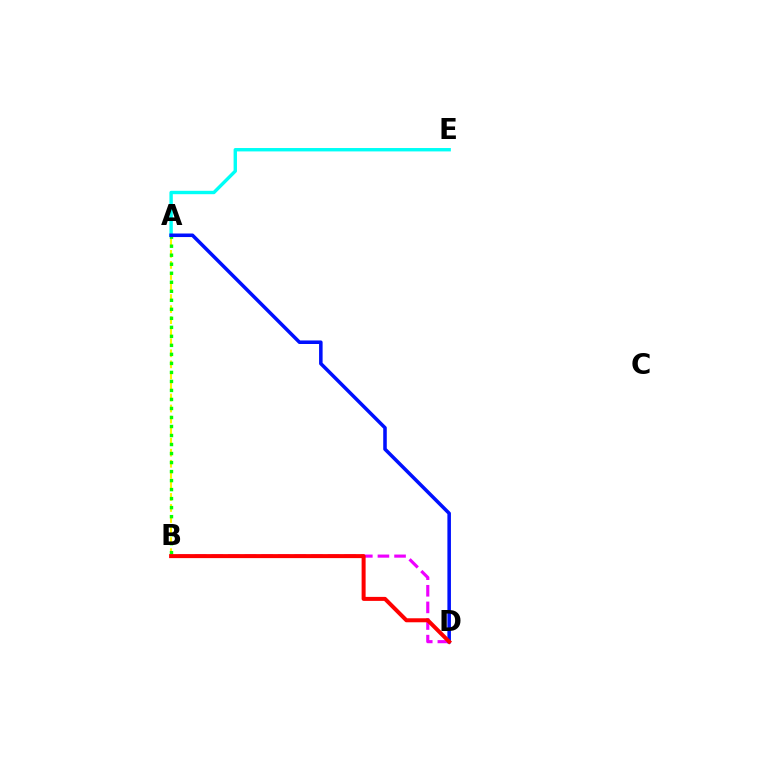{('A', 'E'): [{'color': '#00fff6', 'line_style': 'solid', 'thickness': 2.44}], ('B', 'D'): [{'color': '#ee00ff', 'line_style': 'dashed', 'thickness': 2.26}, {'color': '#ff0000', 'line_style': 'solid', 'thickness': 2.88}], ('A', 'B'): [{'color': '#fcf500', 'line_style': 'dashed', 'thickness': 1.5}, {'color': '#08ff00', 'line_style': 'dotted', 'thickness': 2.45}], ('A', 'D'): [{'color': '#0010ff', 'line_style': 'solid', 'thickness': 2.55}]}